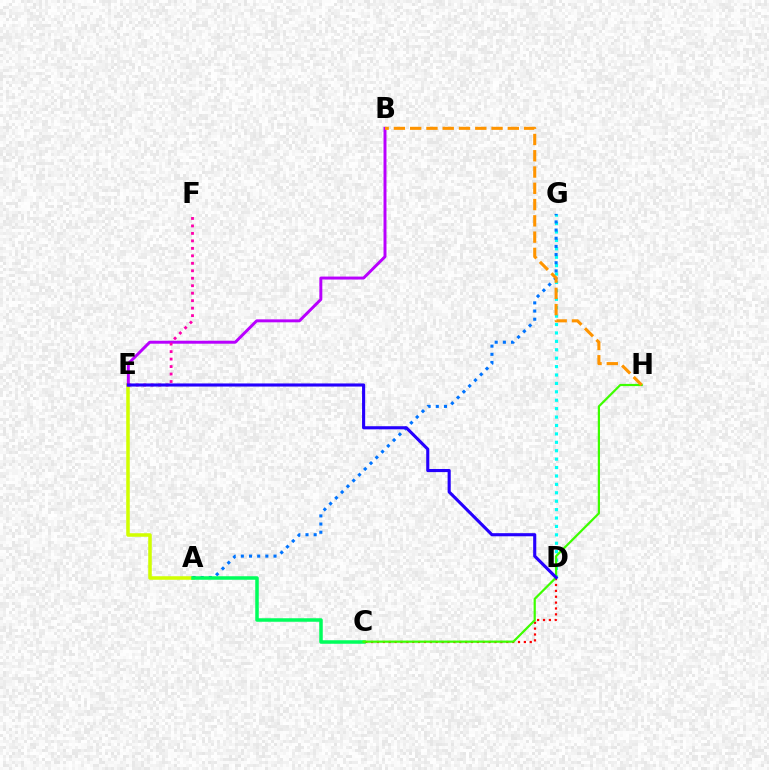{('D', 'G'): [{'color': '#00fff6', 'line_style': 'dotted', 'thickness': 2.29}], ('A', 'E'): [{'color': '#d1ff00', 'line_style': 'solid', 'thickness': 2.54}], ('A', 'G'): [{'color': '#0074ff', 'line_style': 'dotted', 'thickness': 2.22}], ('B', 'E'): [{'color': '#b900ff', 'line_style': 'solid', 'thickness': 2.13}], ('A', 'C'): [{'color': '#00ff5c', 'line_style': 'solid', 'thickness': 2.53}], ('E', 'F'): [{'color': '#ff00ac', 'line_style': 'dotted', 'thickness': 2.03}], ('C', 'D'): [{'color': '#ff0000', 'line_style': 'dotted', 'thickness': 1.6}], ('C', 'H'): [{'color': '#3dff00', 'line_style': 'solid', 'thickness': 1.59}], ('B', 'H'): [{'color': '#ff9400', 'line_style': 'dashed', 'thickness': 2.21}], ('D', 'E'): [{'color': '#2500ff', 'line_style': 'solid', 'thickness': 2.24}]}